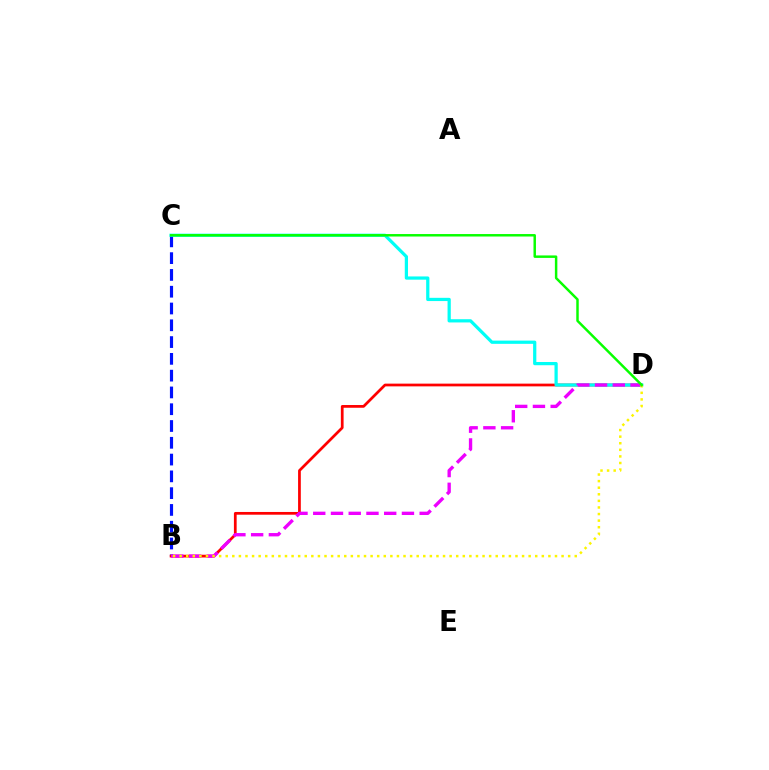{('B', 'C'): [{'color': '#0010ff', 'line_style': 'dashed', 'thickness': 2.28}], ('B', 'D'): [{'color': '#ff0000', 'line_style': 'solid', 'thickness': 1.97}, {'color': '#ee00ff', 'line_style': 'dashed', 'thickness': 2.41}, {'color': '#fcf500', 'line_style': 'dotted', 'thickness': 1.79}], ('C', 'D'): [{'color': '#00fff6', 'line_style': 'solid', 'thickness': 2.33}, {'color': '#08ff00', 'line_style': 'solid', 'thickness': 1.78}]}